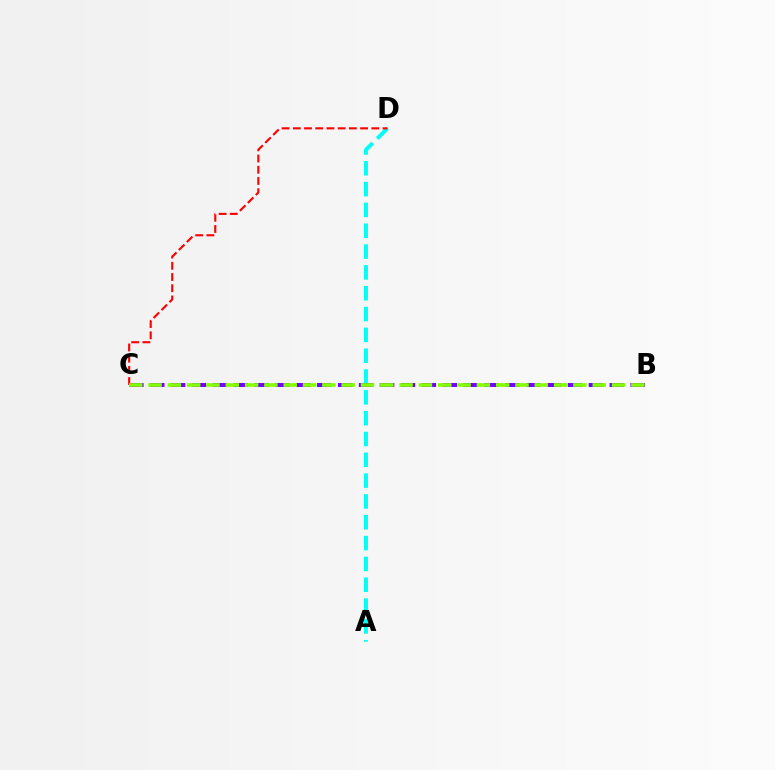{('A', 'D'): [{'color': '#00fff6', 'line_style': 'dashed', 'thickness': 2.83}], ('B', 'C'): [{'color': '#7200ff', 'line_style': 'dashed', 'thickness': 2.84}, {'color': '#84ff00', 'line_style': 'dashed', 'thickness': 2.62}], ('C', 'D'): [{'color': '#ff0000', 'line_style': 'dashed', 'thickness': 1.52}]}